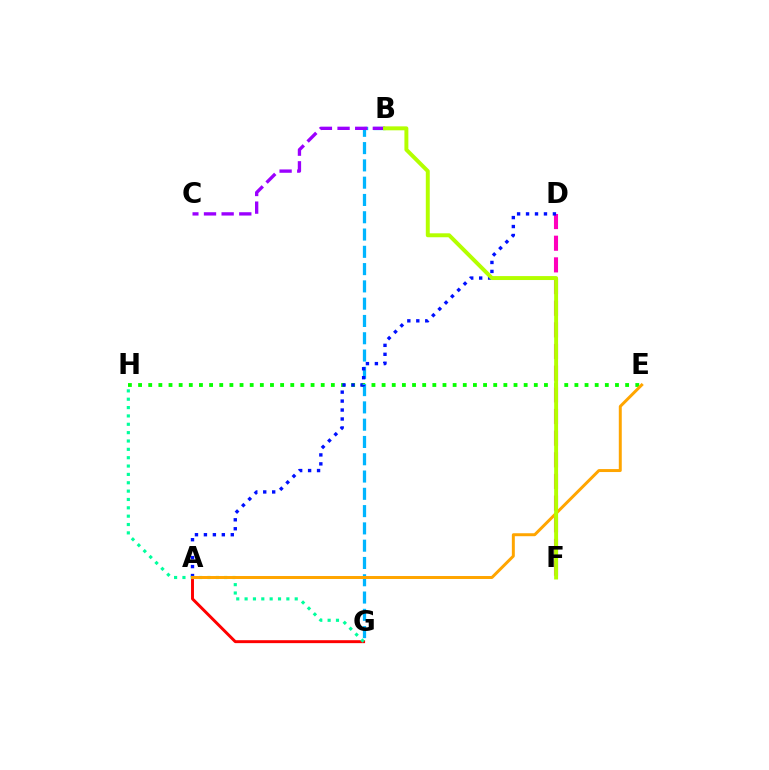{('E', 'H'): [{'color': '#08ff00', 'line_style': 'dotted', 'thickness': 2.76}], ('A', 'G'): [{'color': '#ff0000', 'line_style': 'solid', 'thickness': 2.11}], ('B', 'G'): [{'color': '#00b5ff', 'line_style': 'dashed', 'thickness': 2.35}], ('B', 'C'): [{'color': '#9b00ff', 'line_style': 'dashed', 'thickness': 2.4}], ('D', 'F'): [{'color': '#ff00bd', 'line_style': 'dashed', 'thickness': 2.94}], ('A', 'D'): [{'color': '#0010ff', 'line_style': 'dotted', 'thickness': 2.43}], ('G', 'H'): [{'color': '#00ff9d', 'line_style': 'dotted', 'thickness': 2.27}], ('A', 'E'): [{'color': '#ffa500', 'line_style': 'solid', 'thickness': 2.14}], ('B', 'F'): [{'color': '#b3ff00', 'line_style': 'solid', 'thickness': 2.84}]}